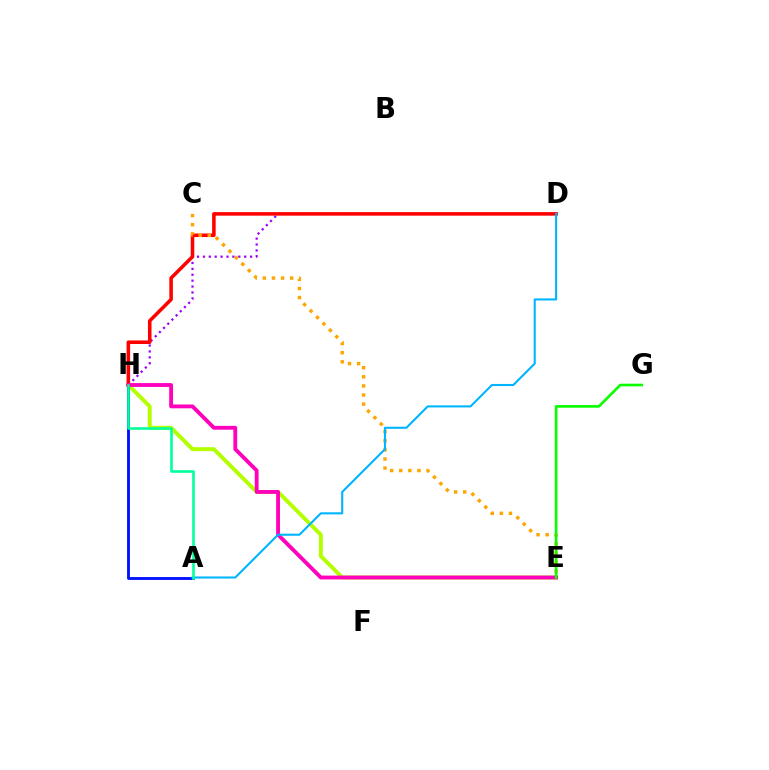{('E', 'H'): [{'color': '#b3ff00', 'line_style': 'solid', 'thickness': 2.84}, {'color': '#ff00bd', 'line_style': 'solid', 'thickness': 2.76}], ('A', 'H'): [{'color': '#0010ff', 'line_style': 'solid', 'thickness': 2.05}, {'color': '#00ff9d', 'line_style': 'solid', 'thickness': 1.87}], ('D', 'H'): [{'color': '#9b00ff', 'line_style': 'dotted', 'thickness': 1.6}, {'color': '#ff0000', 'line_style': 'solid', 'thickness': 2.56}], ('C', 'E'): [{'color': '#ffa500', 'line_style': 'dotted', 'thickness': 2.47}], ('E', 'G'): [{'color': '#08ff00', 'line_style': 'solid', 'thickness': 1.89}], ('A', 'D'): [{'color': '#00b5ff', 'line_style': 'solid', 'thickness': 1.51}]}